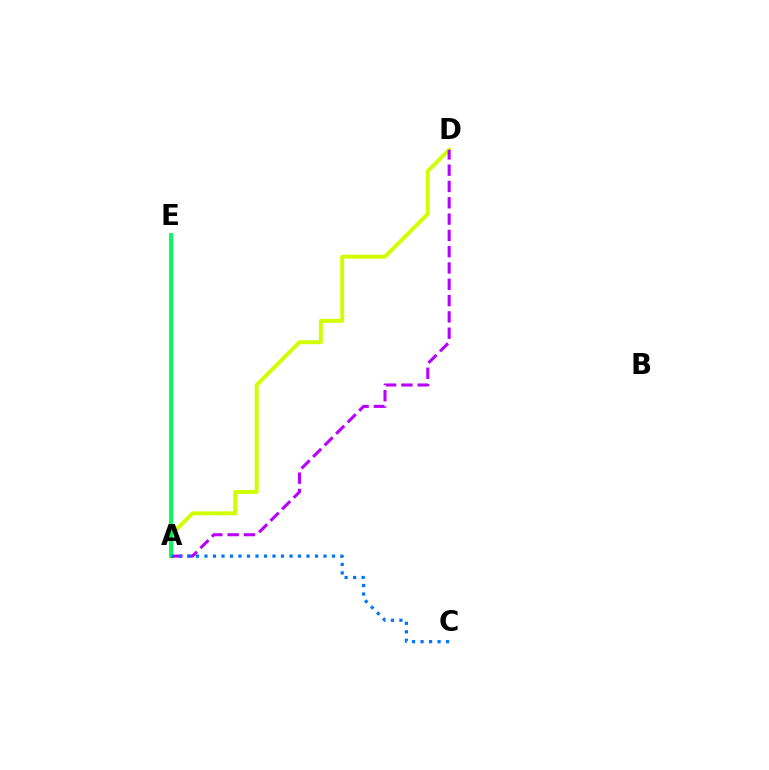{('A', 'D'): [{'color': '#d1ff00', 'line_style': 'solid', 'thickness': 2.82}, {'color': '#b900ff', 'line_style': 'dashed', 'thickness': 2.21}], ('A', 'E'): [{'color': '#ff0000', 'line_style': 'solid', 'thickness': 2.22}, {'color': '#00ff5c', 'line_style': 'solid', 'thickness': 2.78}], ('A', 'C'): [{'color': '#0074ff', 'line_style': 'dotted', 'thickness': 2.31}]}